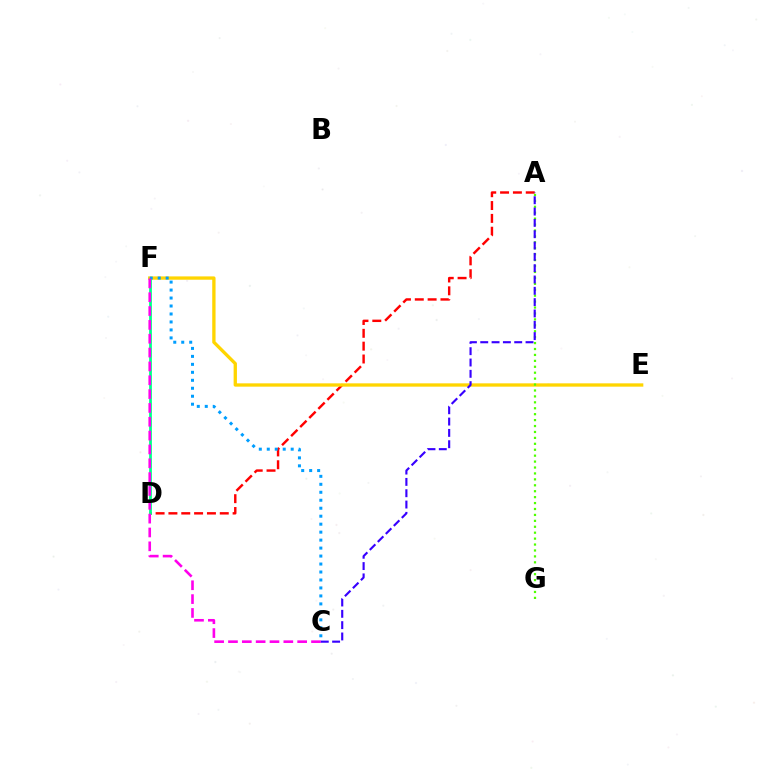{('A', 'D'): [{'color': '#ff0000', 'line_style': 'dashed', 'thickness': 1.74}], ('D', 'F'): [{'color': '#00ff86', 'line_style': 'solid', 'thickness': 1.99}], ('E', 'F'): [{'color': '#ffd500', 'line_style': 'solid', 'thickness': 2.39}], ('A', 'G'): [{'color': '#4fff00', 'line_style': 'dotted', 'thickness': 1.61}], ('C', 'F'): [{'color': '#009eff', 'line_style': 'dotted', 'thickness': 2.17}, {'color': '#ff00ed', 'line_style': 'dashed', 'thickness': 1.88}], ('A', 'C'): [{'color': '#3700ff', 'line_style': 'dashed', 'thickness': 1.54}]}